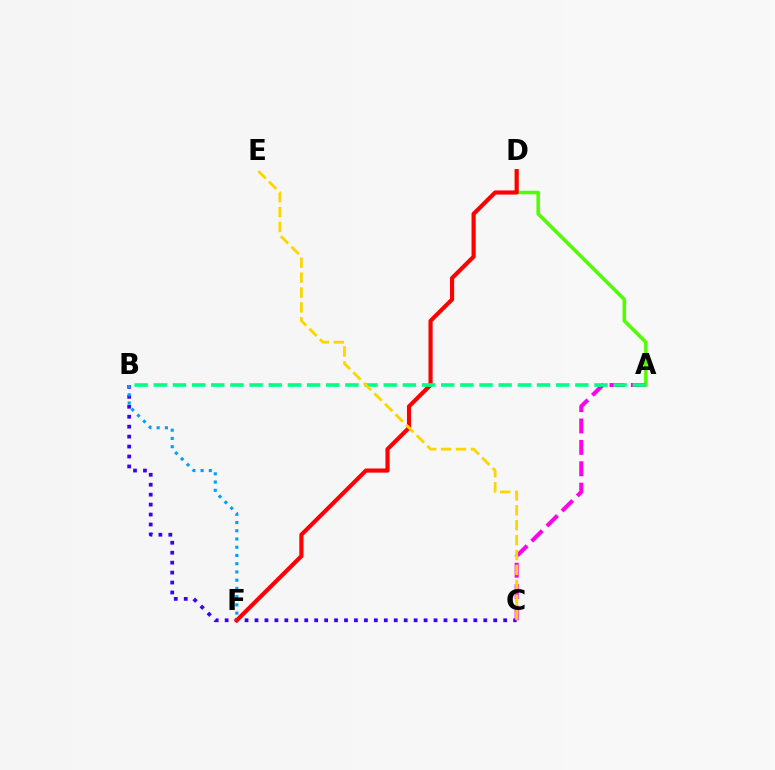{('B', 'C'): [{'color': '#3700ff', 'line_style': 'dotted', 'thickness': 2.7}], ('A', 'D'): [{'color': '#4fff00', 'line_style': 'solid', 'thickness': 2.54}], ('A', 'C'): [{'color': '#ff00ed', 'line_style': 'dashed', 'thickness': 2.91}], ('D', 'F'): [{'color': '#ff0000', 'line_style': 'solid', 'thickness': 2.98}], ('A', 'B'): [{'color': '#00ff86', 'line_style': 'dashed', 'thickness': 2.6}], ('B', 'F'): [{'color': '#009eff', 'line_style': 'dotted', 'thickness': 2.24}], ('C', 'E'): [{'color': '#ffd500', 'line_style': 'dashed', 'thickness': 2.02}]}